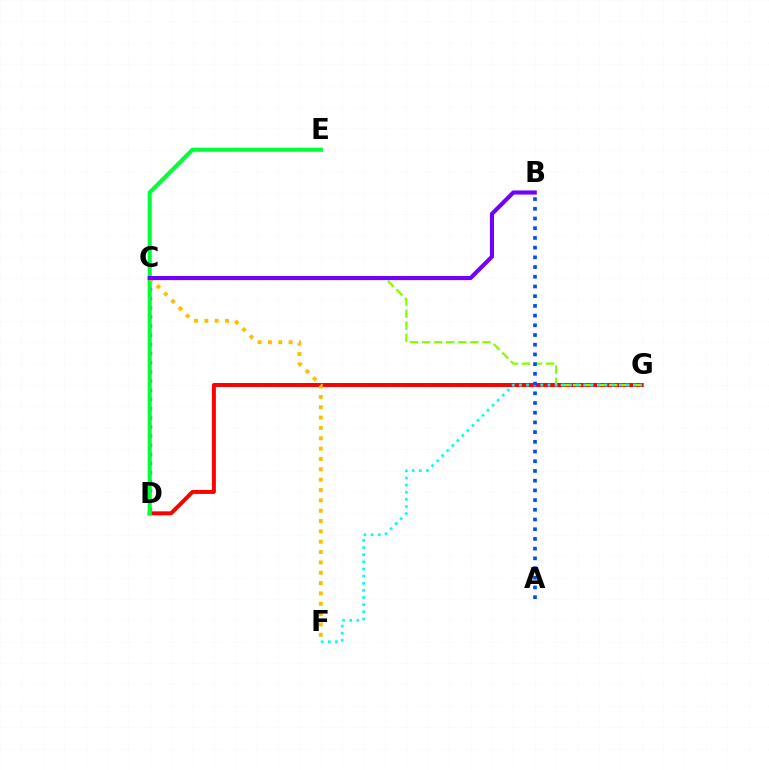{('C', 'D'): [{'color': '#ff00cf', 'line_style': 'dotted', 'thickness': 2.49}], ('D', 'G'): [{'color': '#ff0000', 'line_style': 'solid', 'thickness': 2.86}], ('D', 'E'): [{'color': '#00ff39', 'line_style': 'solid', 'thickness': 2.96}], ('C', 'F'): [{'color': '#ffbd00', 'line_style': 'dotted', 'thickness': 2.81}], ('C', 'G'): [{'color': '#84ff00', 'line_style': 'dashed', 'thickness': 1.64}], ('F', 'G'): [{'color': '#00fff6', 'line_style': 'dotted', 'thickness': 1.94}], ('A', 'B'): [{'color': '#004bff', 'line_style': 'dotted', 'thickness': 2.64}], ('B', 'C'): [{'color': '#7200ff', 'line_style': 'solid', 'thickness': 2.97}]}